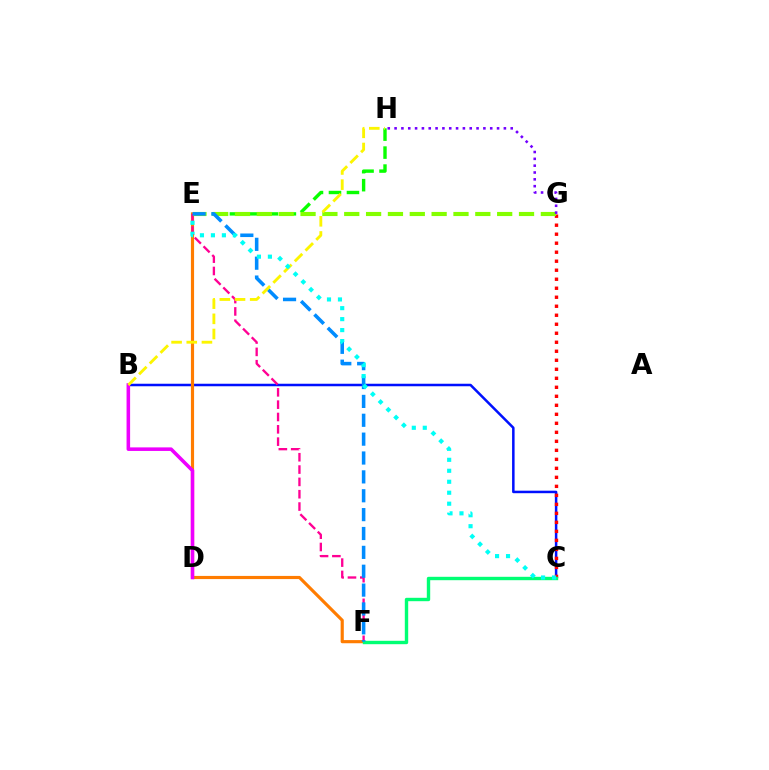{('E', 'H'): [{'color': '#08ff00', 'line_style': 'dashed', 'thickness': 2.44}], ('B', 'C'): [{'color': '#0010ff', 'line_style': 'solid', 'thickness': 1.81}], ('E', 'F'): [{'color': '#ff7c00', 'line_style': 'solid', 'thickness': 2.27}, {'color': '#ff0094', 'line_style': 'dashed', 'thickness': 1.67}, {'color': '#008cff', 'line_style': 'dashed', 'thickness': 2.56}], ('B', 'D'): [{'color': '#ee00ff', 'line_style': 'solid', 'thickness': 2.56}], ('C', 'G'): [{'color': '#ff0000', 'line_style': 'dotted', 'thickness': 2.45}], ('E', 'G'): [{'color': '#84ff00', 'line_style': 'dashed', 'thickness': 2.97}], ('G', 'H'): [{'color': '#7200ff', 'line_style': 'dotted', 'thickness': 1.86}], ('C', 'F'): [{'color': '#00ff74', 'line_style': 'solid', 'thickness': 2.44}], ('B', 'H'): [{'color': '#fcf500', 'line_style': 'dashed', 'thickness': 2.06}], ('C', 'E'): [{'color': '#00fff6', 'line_style': 'dotted', 'thickness': 2.98}]}